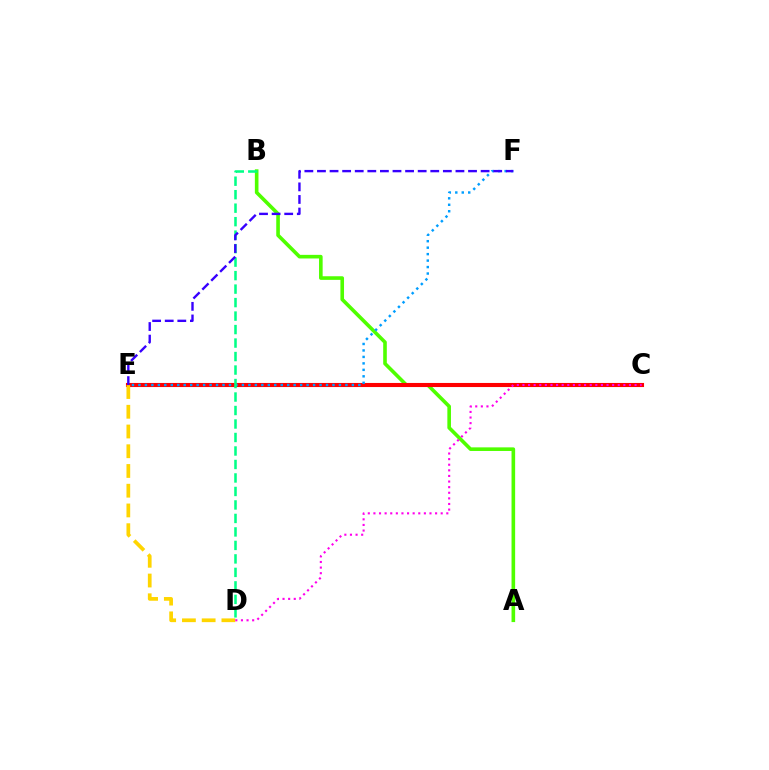{('A', 'B'): [{'color': '#4fff00', 'line_style': 'solid', 'thickness': 2.6}], ('C', 'E'): [{'color': '#ff0000', 'line_style': 'solid', 'thickness': 2.94}], ('E', 'F'): [{'color': '#009eff', 'line_style': 'dotted', 'thickness': 1.76}, {'color': '#3700ff', 'line_style': 'dashed', 'thickness': 1.71}], ('D', 'E'): [{'color': '#ffd500', 'line_style': 'dashed', 'thickness': 2.68}], ('C', 'D'): [{'color': '#ff00ed', 'line_style': 'dotted', 'thickness': 1.52}], ('B', 'D'): [{'color': '#00ff86', 'line_style': 'dashed', 'thickness': 1.83}]}